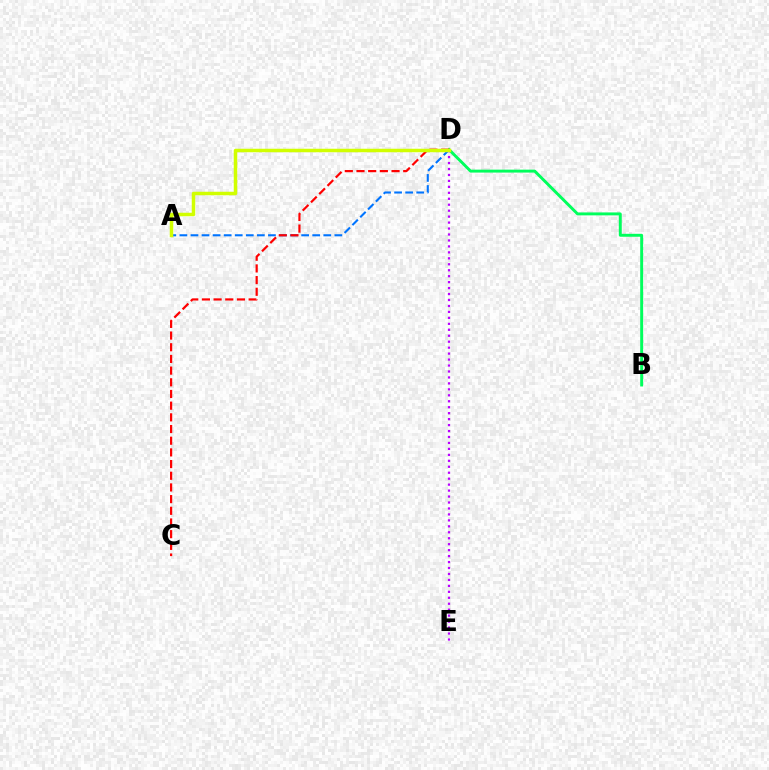{('B', 'D'): [{'color': '#00ff5c', 'line_style': 'solid', 'thickness': 2.11}], ('A', 'D'): [{'color': '#0074ff', 'line_style': 'dashed', 'thickness': 1.5}, {'color': '#d1ff00', 'line_style': 'solid', 'thickness': 2.52}], ('C', 'D'): [{'color': '#ff0000', 'line_style': 'dashed', 'thickness': 1.59}], ('D', 'E'): [{'color': '#b900ff', 'line_style': 'dotted', 'thickness': 1.62}]}